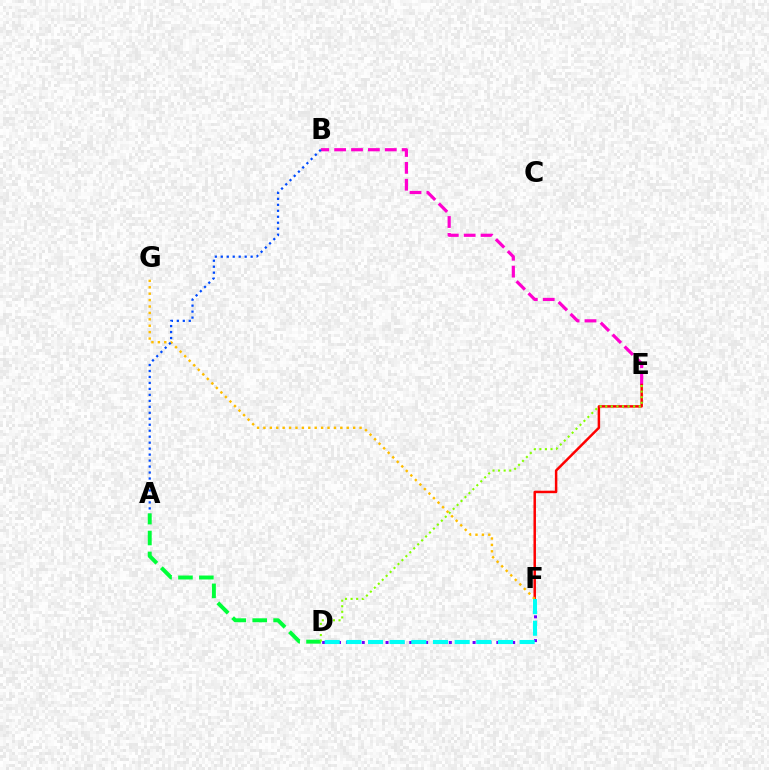{('D', 'F'): [{'color': '#7200ff', 'line_style': 'dotted', 'thickness': 2.15}, {'color': '#00fff6', 'line_style': 'dashed', 'thickness': 2.94}], ('B', 'E'): [{'color': '#ff00cf', 'line_style': 'dashed', 'thickness': 2.29}], ('E', 'F'): [{'color': '#ff0000', 'line_style': 'solid', 'thickness': 1.79}], ('A', 'D'): [{'color': '#00ff39', 'line_style': 'dashed', 'thickness': 2.84}], ('F', 'G'): [{'color': '#ffbd00', 'line_style': 'dotted', 'thickness': 1.74}], ('D', 'E'): [{'color': '#84ff00', 'line_style': 'dotted', 'thickness': 1.51}], ('A', 'B'): [{'color': '#004bff', 'line_style': 'dotted', 'thickness': 1.62}]}